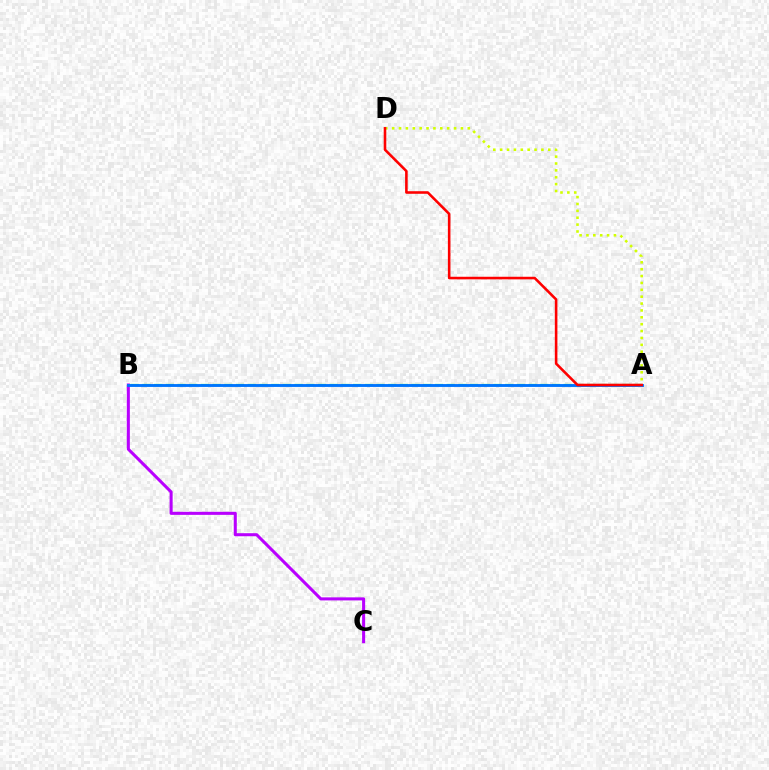{('A', 'B'): [{'color': '#00ff5c', 'line_style': 'dashed', 'thickness': 1.59}, {'color': '#0074ff', 'line_style': 'solid', 'thickness': 2.07}], ('B', 'C'): [{'color': '#b900ff', 'line_style': 'solid', 'thickness': 2.2}], ('A', 'D'): [{'color': '#d1ff00', 'line_style': 'dotted', 'thickness': 1.87}, {'color': '#ff0000', 'line_style': 'solid', 'thickness': 1.86}]}